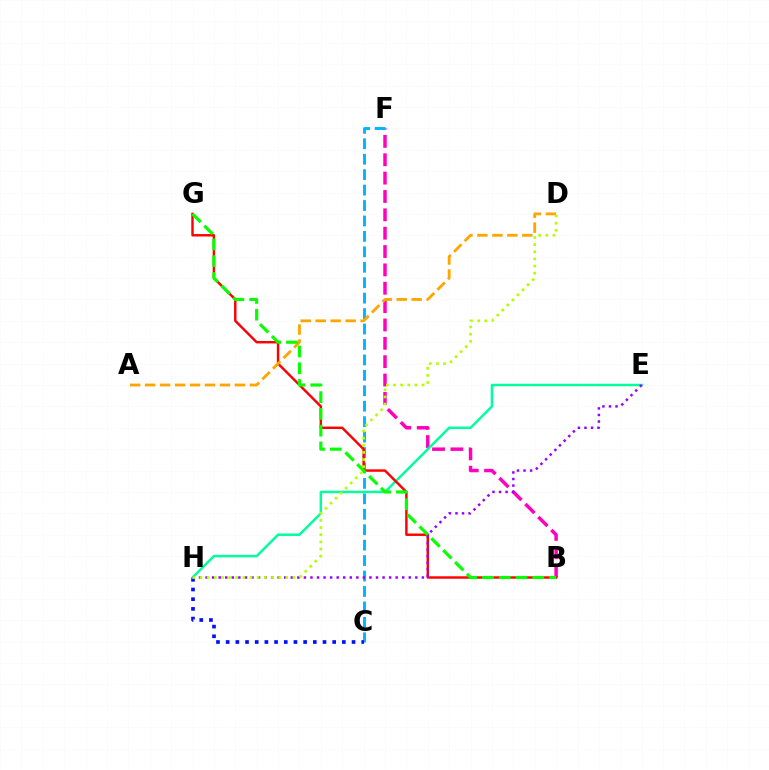{('B', 'F'): [{'color': '#ff00bd', 'line_style': 'dashed', 'thickness': 2.49}], ('C', 'F'): [{'color': '#00b5ff', 'line_style': 'dashed', 'thickness': 2.1}], ('C', 'H'): [{'color': '#0010ff', 'line_style': 'dotted', 'thickness': 2.63}], ('E', 'H'): [{'color': '#00ff9d', 'line_style': 'solid', 'thickness': 1.79}, {'color': '#9b00ff', 'line_style': 'dotted', 'thickness': 1.78}], ('B', 'G'): [{'color': '#ff0000', 'line_style': 'solid', 'thickness': 1.75}, {'color': '#08ff00', 'line_style': 'dashed', 'thickness': 2.28}], ('A', 'D'): [{'color': '#ffa500', 'line_style': 'dashed', 'thickness': 2.03}], ('D', 'H'): [{'color': '#b3ff00', 'line_style': 'dotted', 'thickness': 1.94}]}